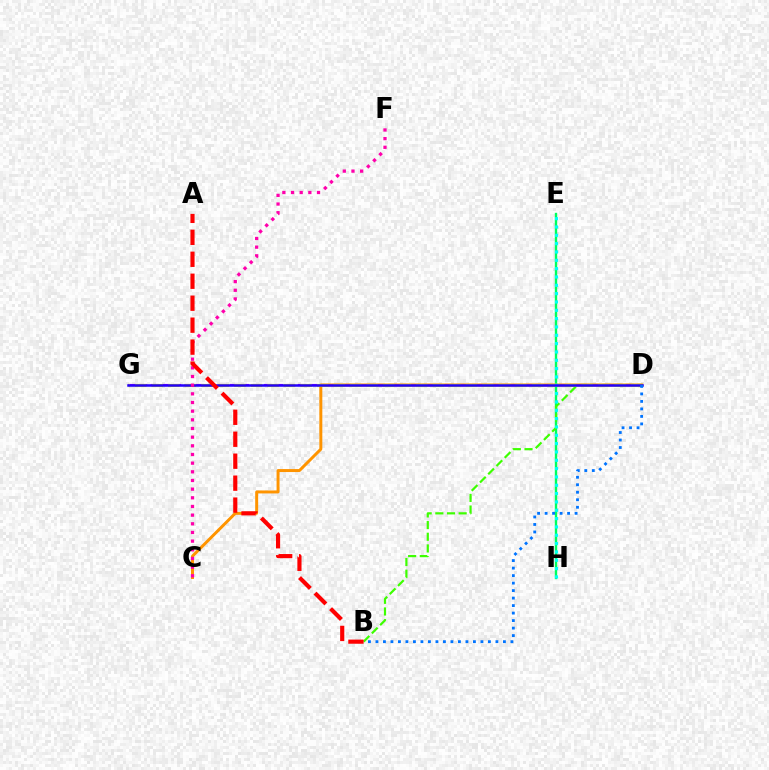{('E', 'H'): [{'color': '#00ff5c', 'line_style': 'solid', 'thickness': 1.71}, {'color': '#00fff6', 'line_style': 'dotted', 'thickness': 2.26}], ('D', 'G'): [{'color': '#b900ff', 'line_style': 'dashed', 'thickness': 1.54}, {'color': '#d1ff00', 'line_style': 'dashed', 'thickness': 2.25}, {'color': '#2500ff', 'line_style': 'solid', 'thickness': 1.81}], ('B', 'D'): [{'color': '#3dff00', 'line_style': 'dashed', 'thickness': 1.58}, {'color': '#0074ff', 'line_style': 'dotted', 'thickness': 2.04}], ('C', 'D'): [{'color': '#ff9400', 'line_style': 'solid', 'thickness': 2.14}], ('C', 'F'): [{'color': '#ff00ac', 'line_style': 'dotted', 'thickness': 2.35}], ('A', 'B'): [{'color': '#ff0000', 'line_style': 'dashed', 'thickness': 2.98}]}